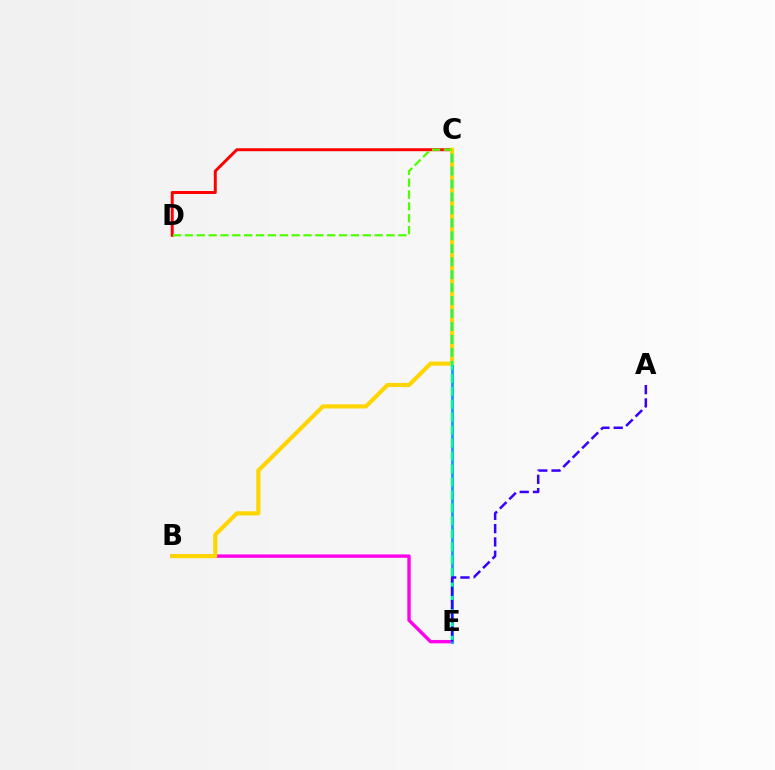{('C', 'D'): [{'color': '#ff0000', 'line_style': 'solid', 'thickness': 2.13}, {'color': '#4fff00', 'line_style': 'dashed', 'thickness': 1.61}], ('B', 'E'): [{'color': '#ff00ed', 'line_style': 'solid', 'thickness': 2.44}], ('C', 'E'): [{'color': '#009eff', 'line_style': 'solid', 'thickness': 1.97}, {'color': '#00ff86', 'line_style': 'dashed', 'thickness': 1.76}], ('B', 'C'): [{'color': '#ffd500', 'line_style': 'solid', 'thickness': 2.98}], ('A', 'E'): [{'color': '#3700ff', 'line_style': 'dashed', 'thickness': 1.81}]}